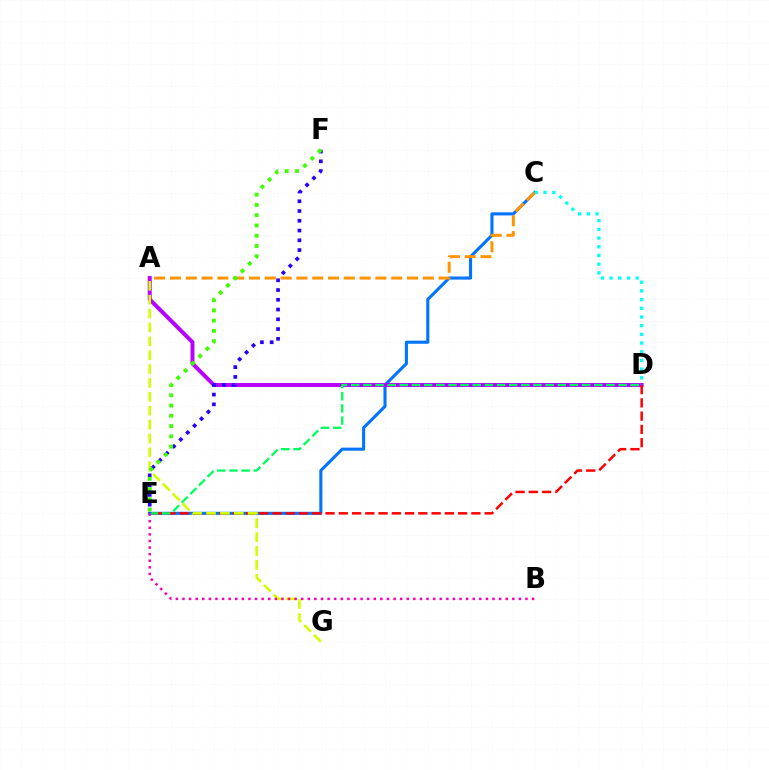{('C', 'E'): [{'color': '#0074ff', 'line_style': 'solid', 'thickness': 2.21}], ('A', 'D'): [{'color': '#b900ff', 'line_style': 'solid', 'thickness': 2.85}], ('D', 'E'): [{'color': '#ff0000', 'line_style': 'dashed', 'thickness': 1.8}, {'color': '#00ff5c', 'line_style': 'dashed', 'thickness': 1.65}], ('A', 'G'): [{'color': '#d1ff00', 'line_style': 'dashed', 'thickness': 1.89}], ('E', 'F'): [{'color': '#2500ff', 'line_style': 'dotted', 'thickness': 2.65}, {'color': '#3dff00', 'line_style': 'dotted', 'thickness': 2.79}], ('B', 'E'): [{'color': '#ff00ac', 'line_style': 'dotted', 'thickness': 1.79}], ('A', 'C'): [{'color': '#ff9400', 'line_style': 'dashed', 'thickness': 2.15}], ('C', 'D'): [{'color': '#00fff6', 'line_style': 'dotted', 'thickness': 2.36}]}